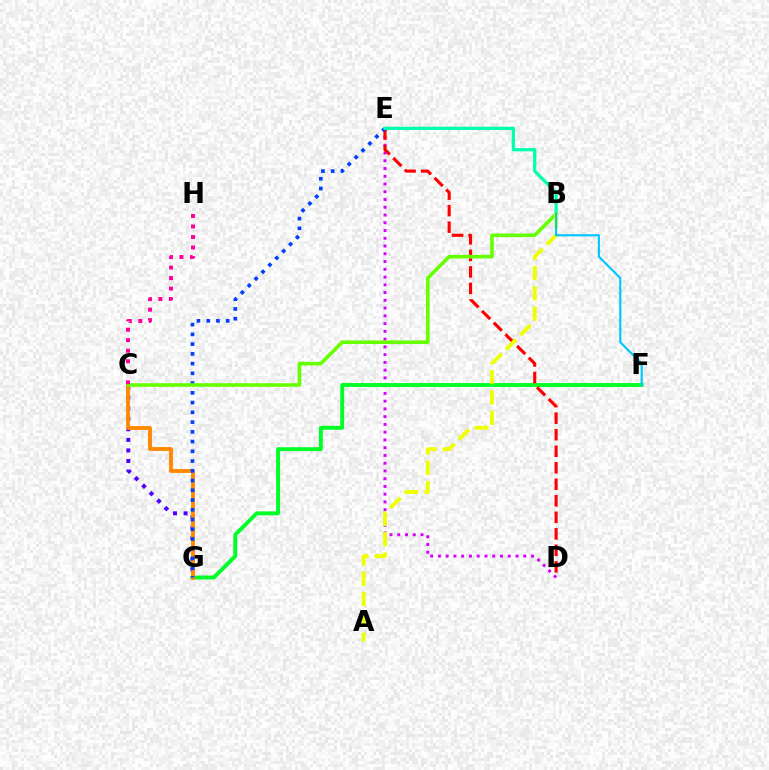{('C', 'G'): [{'color': '#4f00ff', 'line_style': 'dotted', 'thickness': 2.87}, {'color': '#ff8800', 'line_style': 'solid', 'thickness': 2.78}], ('D', 'E'): [{'color': '#d600ff', 'line_style': 'dotted', 'thickness': 2.11}, {'color': '#ff0000', 'line_style': 'dashed', 'thickness': 2.24}], ('F', 'G'): [{'color': '#00ff27', 'line_style': 'solid', 'thickness': 2.81}], ('E', 'G'): [{'color': '#003fff', 'line_style': 'dotted', 'thickness': 2.65}], ('B', 'E'): [{'color': '#00ffaf', 'line_style': 'solid', 'thickness': 2.32}], ('B', 'C'): [{'color': '#66ff00', 'line_style': 'solid', 'thickness': 2.59}], ('C', 'H'): [{'color': '#ff00a0', 'line_style': 'dotted', 'thickness': 2.86}], ('A', 'B'): [{'color': '#eeff00', 'line_style': 'dashed', 'thickness': 2.76}], ('B', 'F'): [{'color': '#00c7ff', 'line_style': 'solid', 'thickness': 1.56}]}